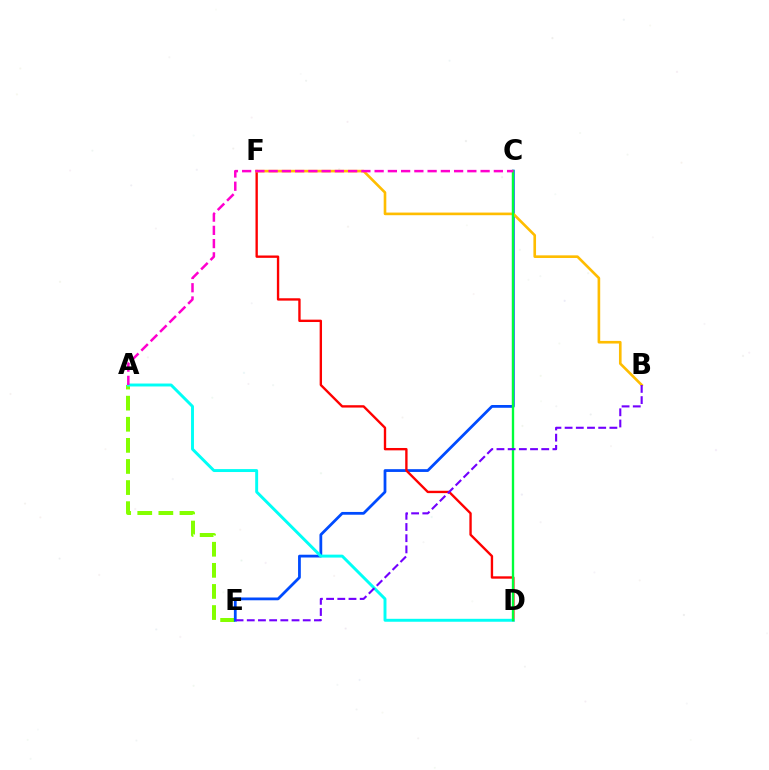{('A', 'E'): [{'color': '#84ff00', 'line_style': 'dashed', 'thickness': 2.87}], ('C', 'E'): [{'color': '#004bff', 'line_style': 'solid', 'thickness': 2.0}], ('D', 'F'): [{'color': '#ff0000', 'line_style': 'solid', 'thickness': 1.7}], ('A', 'D'): [{'color': '#00fff6', 'line_style': 'solid', 'thickness': 2.11}], ('B', 'F'): [{'color': '#ffbd00', 'line_style': 'solid', 'thickness': 1.9}], ('C', 'D'): [{'color': '#00ff39', 'line_style': 'solid', 'thickness': 1.69}], ('B', 'E'): [{'color': '#7200ff', 'line_style': 'dashed', 'thickness': 1.52}], ('A', 'C'): [{'color': '#ff00cf', 'line_style': 'dashed', 'thickness': 1.8}]}